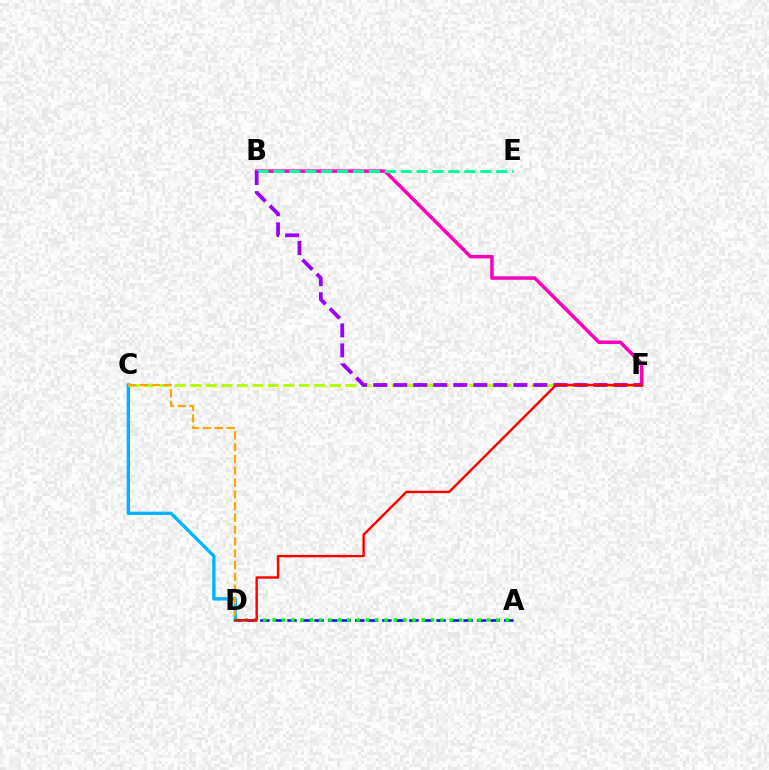{('C', 'D'): [{'color': '#00b5ff', 'line_style': 'solid', 'thickness': 2.39}, {'color': '#ffa500', 'line_style': 'dashed', 'thickness': 1.6}], ('A', 'D'): [{'color': '#0010ff', 'line_style': 'dashed', 'thickness': 1.84}, {'color': '#08ff00', 'line_style': 'dotted', 'thickness': 2.53}], ('C', 'F'): [{'color': '#b3ff00', 'line_style': 'dashed', 'thickness': 2.11}], ('B', 'F'): [{'color': '#ff00bd', 'line_style': 'solid', 'thickness': 2.51}, {'color': '#9b00ff', 'line_style': 'dashed', 'thickness': 2.72}], ('B', 'E'): [{'color': '#00ff9d', 'line_style': 'dashed', 'thickness': 2.16}], ('D', 'F'): [{'color': '#ff0000', 'line_style': 'solid', 'thickness': 1.74}]}